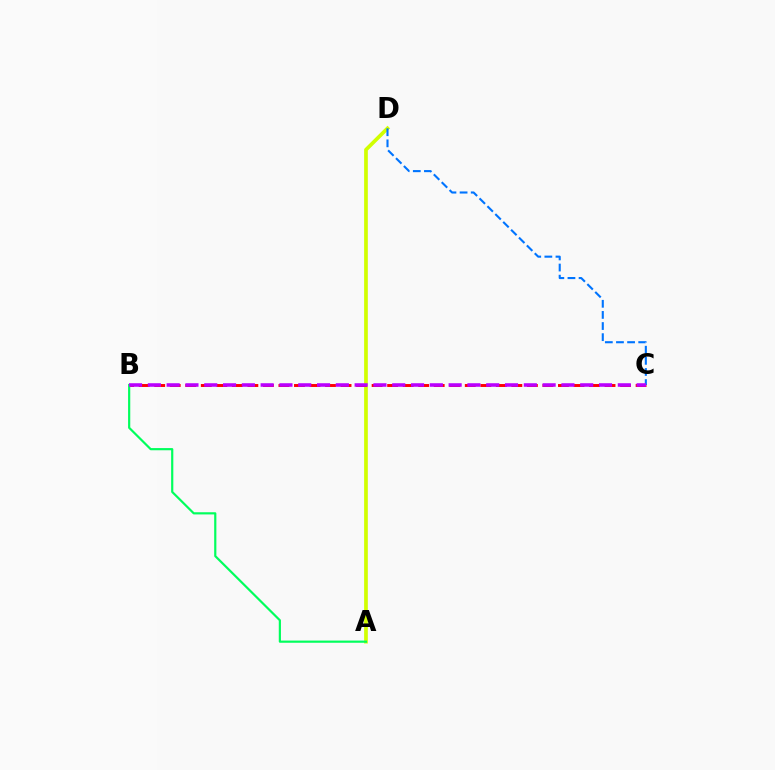{('A', 'D'): [{'color': '#d1ff00', 'line_style': 'solid', 'thickness': 2.66}], ('B', 'C'): [{'color': '#ff0000', 'line_style': 'dashed', 'thickness': 2.11}, {'color': '#b900ff', 'line_style': 'dashed', 'thickness': 2.55}], ('C', 'D'): [{'color': '#0074ff', 'line_style': 'dashed', 'thickness': 1.51}], ('A', 'B'): [{'color': '#00ff5c', 'line_style': 'solid', 'thickness': 1.57}]}